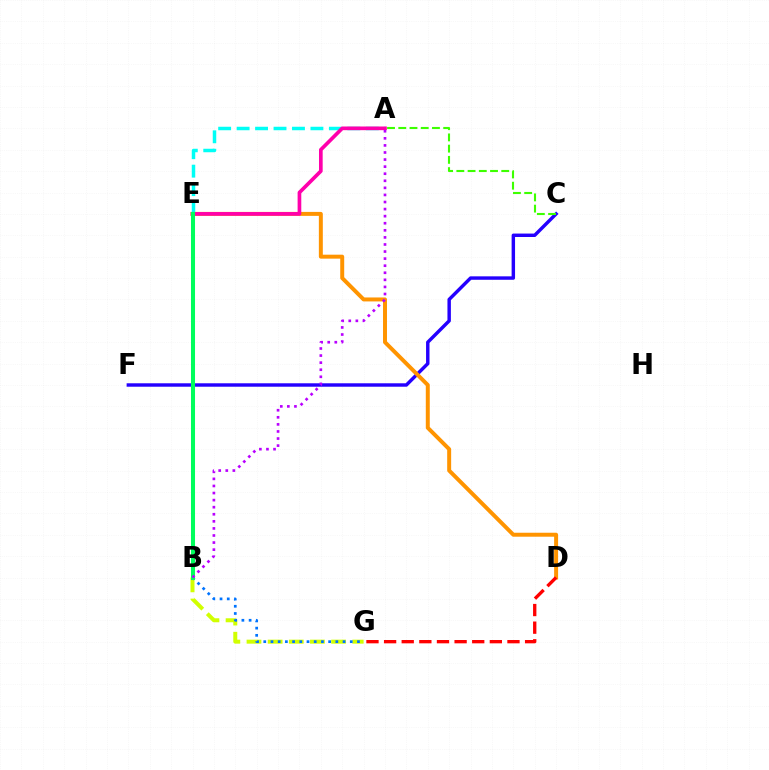{('A', 'E'): [{'color': '#00fff6', 'line_style': 'dashed', 'thickness': 2.51}, {'color': '#ff00ac', 'line_style': 'solid', 'thickness': 2.65}], ('C', 'F'): [{'color': '#2500ff', 'line_style': 'solid', 'thickness': 2.47}], ('D', 'E'): [{'color': '#ff9400', 'line_style': 'solid', 'thickness': 2.86}], ('A', 'C'): [{'color': '#3dff00', 'line_style': 'dashed', 'thickness': 1.53}], ('B', 'G'): [{'color': '#d1ff00', 'line_style': 'dashed', 'thickness': 2.87}, {'color': '#0074ff', 'line_style': 'dotted', 'thickness': 1.96}], ('B', 'E'): [{'color': '#00ff5c', 'line_style': 'solid', 'thickness': 2.91}], ('D', 'G'): [{'color': '#ff0000', 'line_style': 'dashed', 'thickness': 2.39}], ('A', 'B'): [{'color': '#b900ff', 'line_style': 'dotted', 'thickness': 1.92}]}